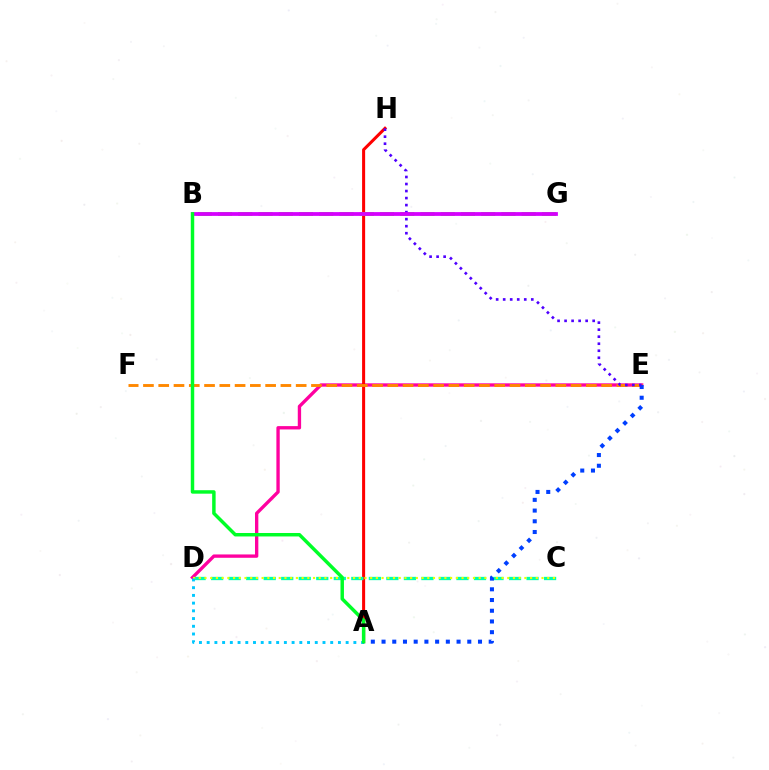{('D', 'E'): [{'color': '#ff00a0', 'line_style': 'solid', 'thickness': 2.41}], ('A', 'H'): [{'color': '#ff0000', 'line_style': 'solid', 'thickness': 2.19}], ('C', 'D'): [{'color': '#00ffaf', 'line_style': 'dashed', 'thickness': 2.38}, {'color': '#eeff00', 'line_style': 'dotted', 'thickness': 1.55}], ('A', 'D'): [{'color': '#00c7ff', 'line_style': 'dotted', 'thickness': 2.1}], ('E', 'F'): [{'color': '#ff8800', 'line_style': 'dashed', 'thickness': 2.07}], ('A', 'E'): [{'color': '#003fff', 'line_style': 'dotted', 'thickness': 2.91}], ('B', 'G'): [{'color': '#66ff00', 'line_style': 'dashed', 'thickness': 2.75}, {'color': '#d600ff', 'line_style': 'solid', 'thickness': 2.72}], ('E', 'H'): [{'color': '#4f00ff', 'line_style': 'dotted', 'thickness': 1.91}], ('A', 'B'): [{'color': '#00ff27', 'line_style': 'solid', 'thickness': 2.49}]}